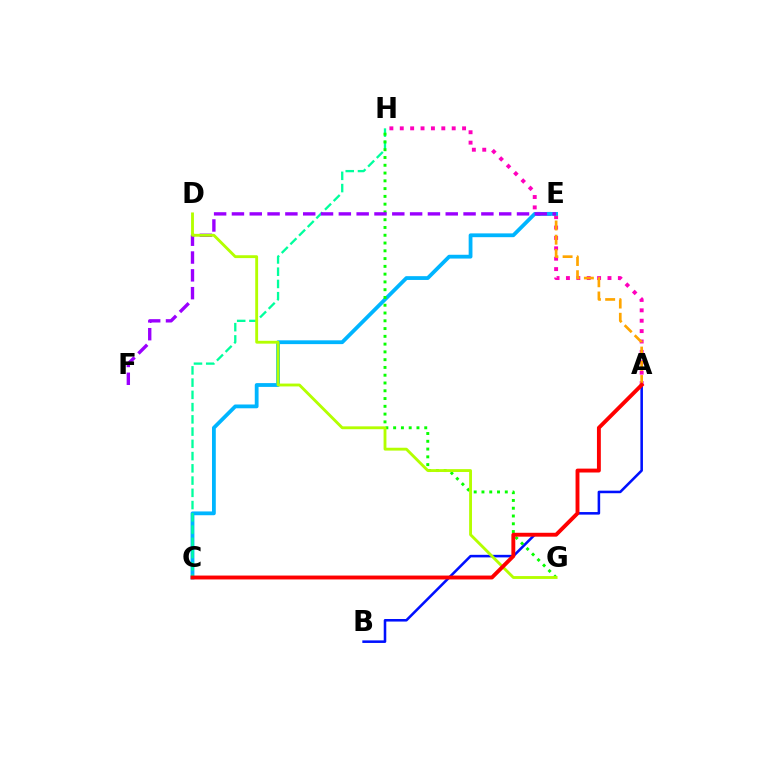{('A', 'H'): [{'color': '#ff00bd', 'line_style': 'dotted', 'thickness': 2.82}], ('A', 'E'): [{'color': '#ffa500', 'line_style': 'dashed', 'thickness': 1.93}], ('A', 'B'): [{'color': '#0010ff', 'line_style': 'solid', 'thickness': 1.84}], ('C', 'E'): [{'color': '#00b5ff', 'line_style': 'solid', 'thickness': 2.73}], ('C', 'H'): [{'color': '#00ff9d', 'line_style': 'dashed', 'thickness': 1.66}], ('G', 'H'): [{'color': '#08ff00', 'line_style': 'dotted', 'thickness': 2.11}], ('E', 'F'): [{'color': '#9b00ff', 'line_style': 'dashed', 'thickness': 2.42}], ('D', 'G'): [{'color': '#b3ff00', 'line_style': 'solid', 'thickness': 2.06}], ('A', 'C'): [{'color': '#ff0000', 'line_style': 'solid', 'thickness': 2.8}]}